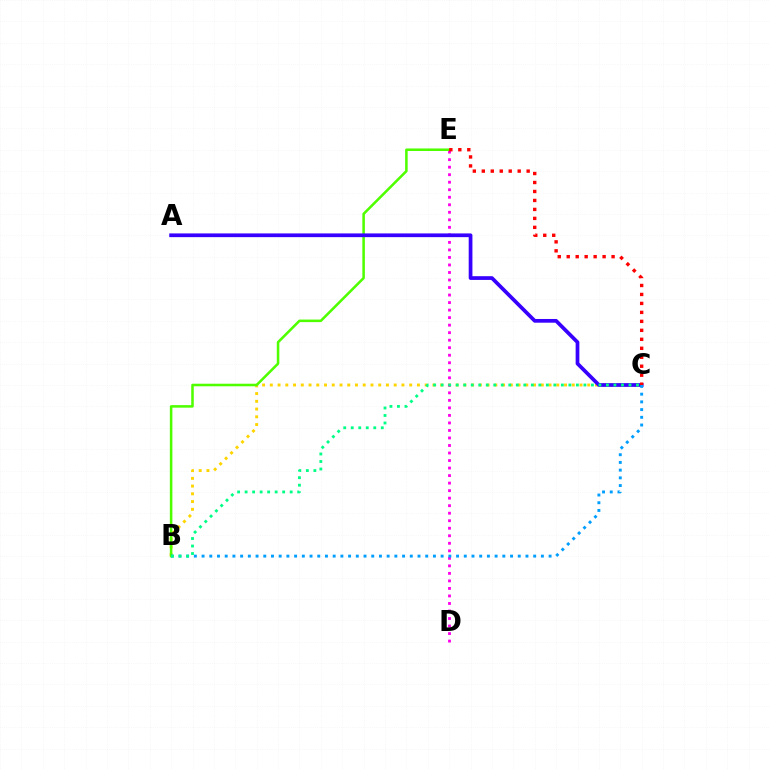{('B', 'C'): [{'color': '#ffd500', 'line_style': 'dotted', 'thickness': 2.1}, {'color': '#009eff', 'line_style': 'dotted', 'thickness': 2.1}, {'color': '#00ff86', 'line_style': 'dotted', 'thickness': 2.04}], ('D', 'E'): [{'color': '#ff00ed', 'line_style': 'dotted', 'thickness': 2.04}], ('B', 'E'): [{'color': '#4fff00', 'line_style': 'solid', 'thickness': 1.83}], ('A', 'C'): [{'color': '#3700ff', 'line_style': 'solid', 'thickness': 2.68}], ('C', 'E'): [{'color': '#ff0000', 'line_style': 'dotted', 'thickness': 2.44}]}